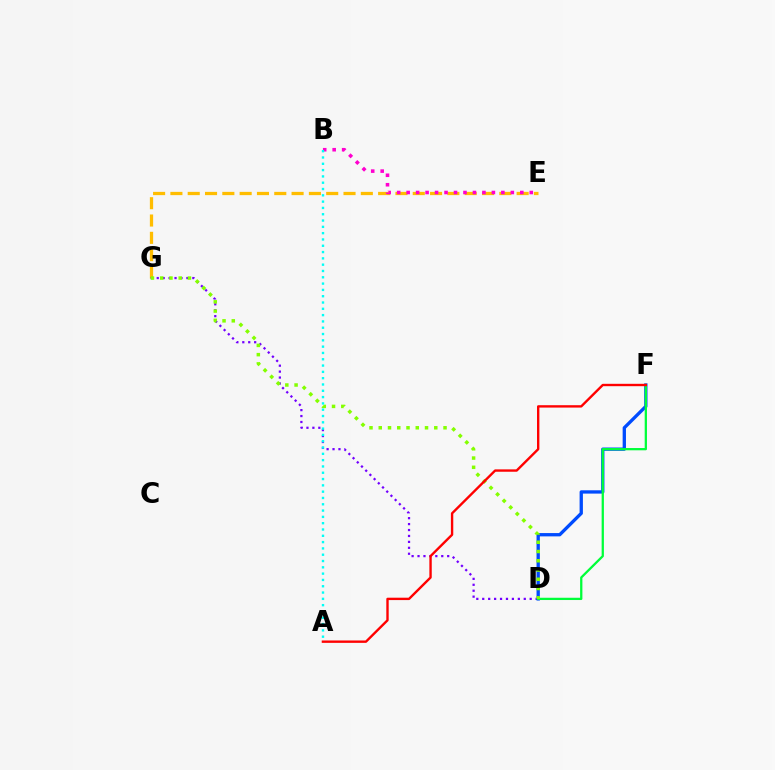{('E', 'G'): [{'color': '#ffbd00', 'line_style': 'dashed', 'thickness': 2.35}], ('D', 'G'): [{'color': '#7200ff', 'line_style': 'dotted', 'thickness': 1.61}, {'color': '#84ff00', 'line_style': 'dotted', 'thickness': 2.51}], ('B', 'E'): [{'color': '#ff00cf', 'line_style': 'dotted', 'thickness': 2.57}], ('D', 'F'): [{'color': '#004bff', 'line_style': 'solid', 'thickness': 2.38}, {'color': '#00ff39', 'line_style': 'solid', 'thickness': 1.64}], ('A', 'B'): [{'color': '#00fff6', 'line_style': 'dotted', 'thickness': 1.71}], ('A', 'F'): [{'color': '#ff0000', 'line_style': 'solid', 'thickness': 1.71}]}